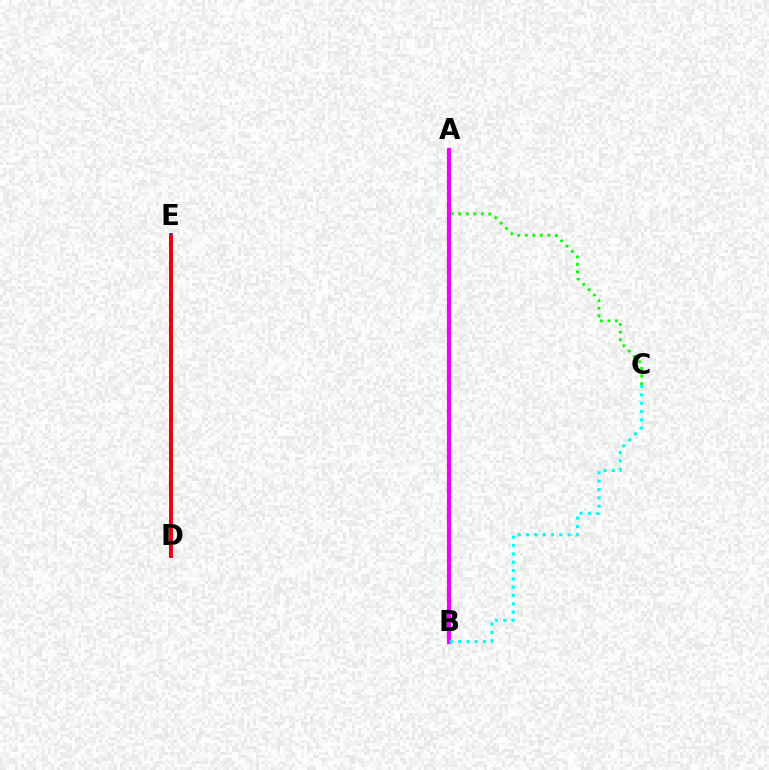{('A', 'C'): [{'color': '#08ff00', 'line_style': 'dotted', 'thickness': 2.05}], ('A', 'B'): [{'color': '#fcf500', 'line_style': 'solid', 'thickness': 1.68}, {'color': '#ee00ff', 'line_style': 'solid', 'thickness': 3.0}], ('D', 'E'): [{'color': '#0010ff', 'line_style': 'solid', 'thickness': 2.64}, {'color': '#ff0000', 'line_style': 'solid', 'thickness': 2.04}], ('B', 'C'): [{'color': '#00fff6', 'line_style': 'dotted', 'thickness': 2.26}]}